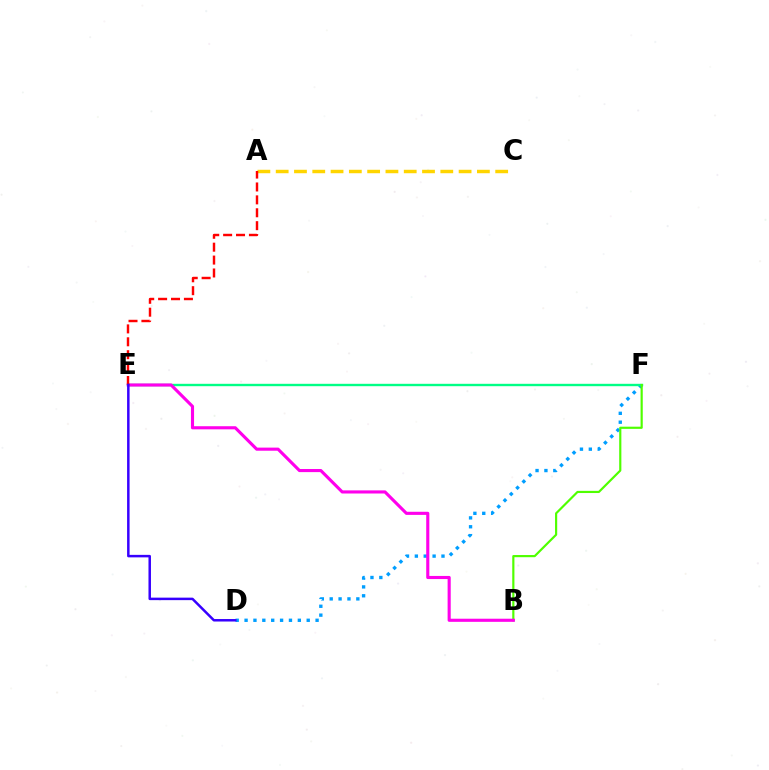{('A', 'C'): [{'color': '#ffd500', 'line_style': 'dashed', 'thickness': 2.48}], ('D', 'F'): [{'color': '#009eff', 'line_style': 'dotted', 'thickness': 2.41}], ('E', 'F'): [{'color': '#00ff86', 'line_style': 'solid', 'thickness': 1.72}], ('B', 'F'): [{'color': '#4fff00', 'line_style': 'solid', 'thickness': 1.56}], ('B', 'E'): [{'color': '#ff00ed', 'line_style': 'solid', 'thickness': 2.24}], ('A', 'E'): [{'color': '#ff0000', 'line_style': 'dashed', 'thickness': 1.75}], ('D', 'E'): [{'color': '#3700ff', 'line_style': 'solid', 'thickness': 1.79}]}